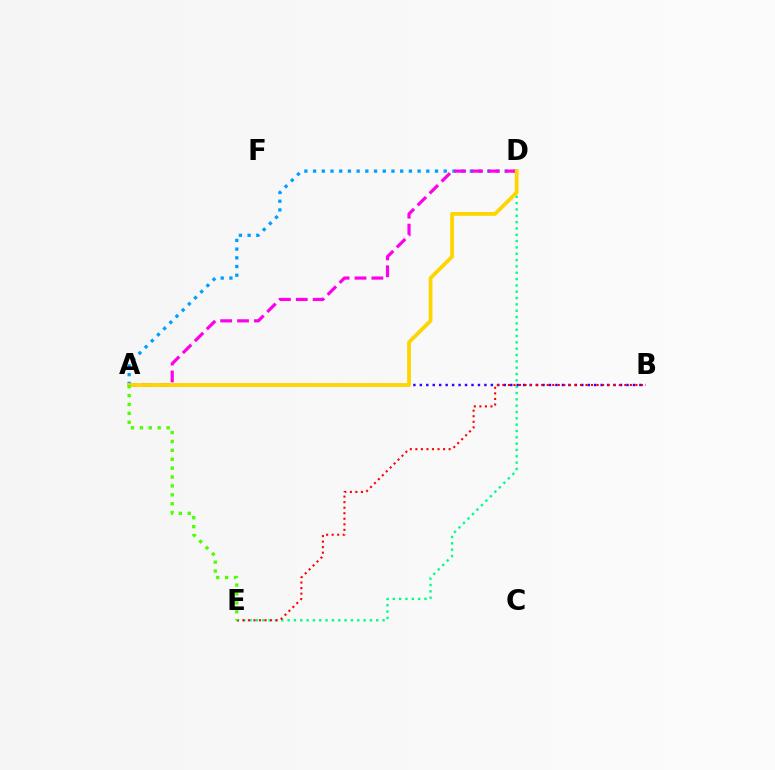{('A', 'D'): [{'color': '#009eff', 'line_style': 'dotted', 'thickness': 2.37}, {'color': '#ff00ed', 'line_style': 'dashed', 'thickness': 2.29}, {'color': '#ffd500', 'line_style': 'solid', 'thickness': 2.72}], ('D', 'E'): [{'color': '#00ff86', 'line_style': 'dotted', 'thickness': 1.72}], ('A', 'B'): [{'color': '#3700ff', 'line_style': 'dotted', 'thickness': 1.75}], ('B', 'E'): [{'color': '#ff0000', 'line_style': 'dotted', 'thickness': 1.51}], ('A', 'E'): [{'color': '#4fff00', 'line_style': 'dotted', 'thickness': 2.42}]}